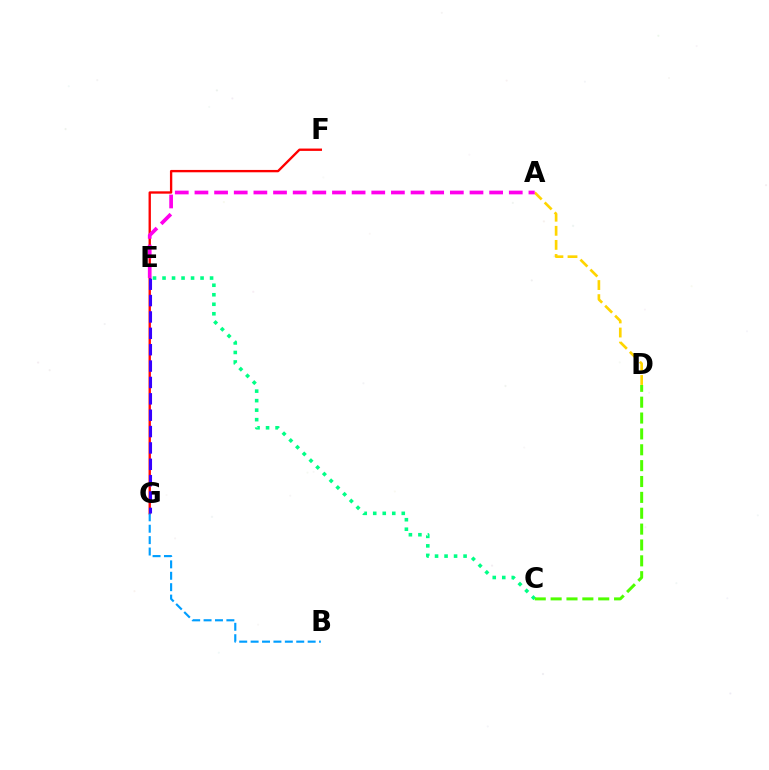{('F', 'G'): [{'color': '#ff0000', 'line_style': 'solid', 'thickness': 1.69}], ('A', 'D'): [{'color': '#ffd500', 'line_style': 'dashed', 'thickness': 1.91}], ('B', 'G'): [{'color': '#009eff', 'line_style': 'dashed', 'thickness': 1.55}], ('E', 'G'): [{'color': '#3700ff', 'line_style': 'dashed', 'thickness': 2.22}], ('A', 'E'): [{'color': '#ff00ed', 'line_style': 'dashed', 'thickness': 2.67}], ('C', 'E'): [{'color': '#00ff86', 'line_style': 'dotted', 'thickness': 2.58}], ('C', 'D'): [{'color': '#4fff00', 'line_style': 'dashed', 'thickness': 2.16}]}